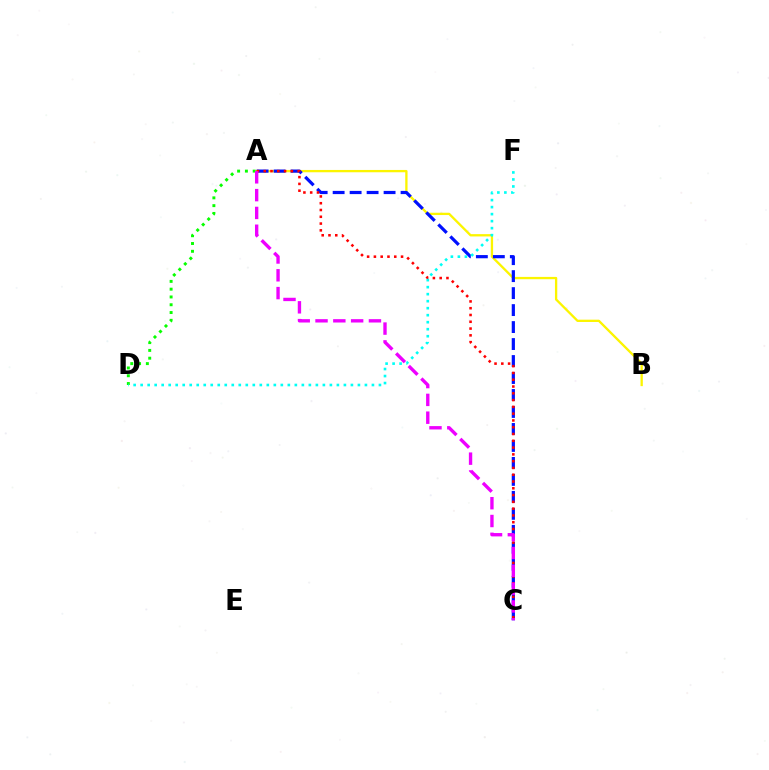{('A', 'B'): [{'color': '#fcf500', 'line_style': 'solid', 'thickness': 1.66}], ('A', 'C'): [{'color': '#0010ff', 'line_style': 'dashed', 'thickness': 2.31}, {'color': '#ff0000', 'line_style': 'dotted', 'thickness': 1.84}, {'color': '#ee00ff', 'line_style': 'dashed', 'thickness': 2.42}], ('A', 'D'): [{'color': '#08ff00', 'line_style': 'dotted', 'thickness': 2.12}], ('D', 'F'): [{'color': '#00fff6', 'line_style': 'dotted', 'thickness': 1.9}]}